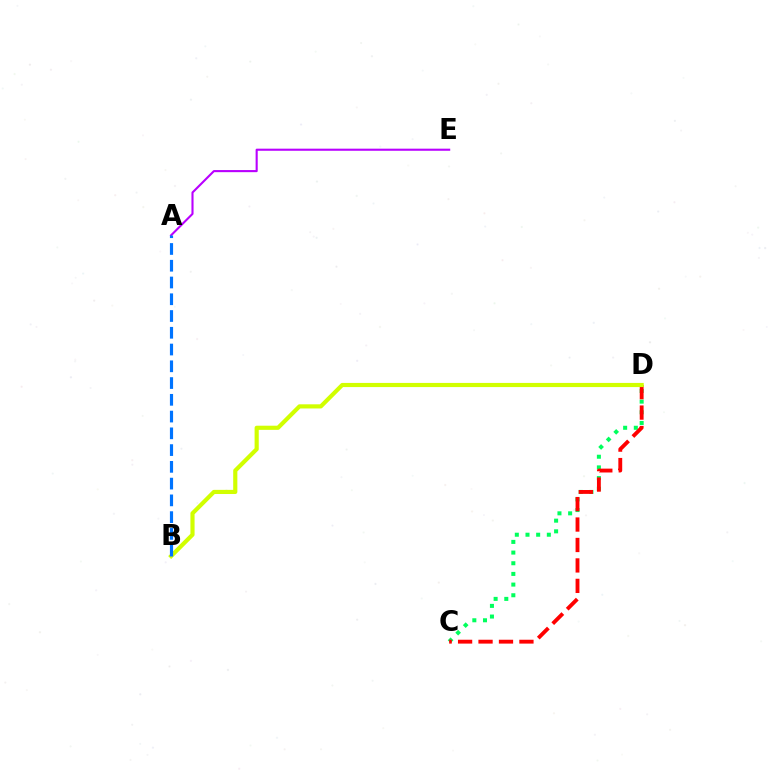{('A', 'E'): [{'color': '#b900ff', 'line_style': 'solid', 'thickness': 1.52}], ('C', 'D'): [{'color': '#00ff5c', 'line_style': 'dotted', 'thickness': 2.9}, {'color': '#ff0000', 'line_style': 'dashed', 'thickness': 2.78}], ('B', 'D'): [{'color': '#d1ff00', 'line_style': 'solid', 'thickness': 2.99}], ('A', 'B'): [{'color': '#0074ff', 'line_style': 'dashed', 'thickness': 2.28}]}